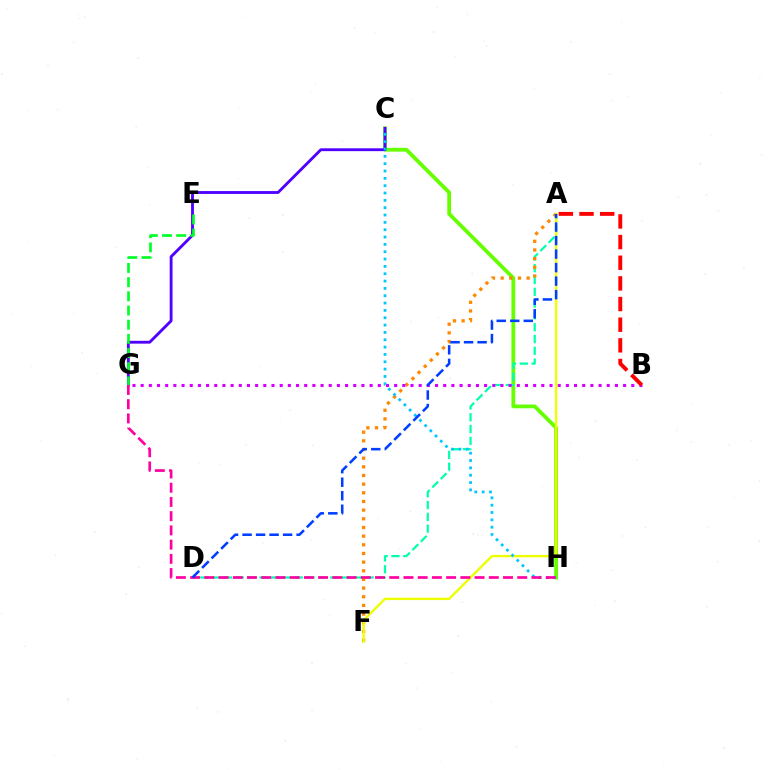{('C', 'H'): [{'color': '#66ff00', 'line_style': 'solid', 'thickness': 2.73}, {'color': '#00c7ff', 'line_style': 'dotted', 'thickness': 1.99}], ('A', 'D'): [{'color': '#00ffaf', 'line_style': 'dashed', 'thickness': 1.6}, {'color': '#003fff', 'line_style': 'dashed', 'thickness': 1.84}], ('C', 'G'): [{'color': '#4f00ff', 'line_style': 'solid', 'thickness': 2.05}], ('A', 'F'): [{'color': '#ff8800', 'line_style': 'dotted', 'thickness': 2.35}, {'color': '#eeff00', 'line_style': 'solid', 'thickness': 1.7}], ('B', 'G'): [{'color': '#d600ff', 'line_style': 'dotted', 'thickness': 2.22}], ('E', 'G'): [{'color': '#00ff27', 'line_style': 'dashed', 'thickness': 1.93}], ('A', 'B'): [{'color': '#ff0000', 'line_style': 'dashed', 'thickness': 2.81}], ('G', 'H'): [{'color': '#ff00a0', 'line_style': 'dashed', 'thickness': 1.93}]}